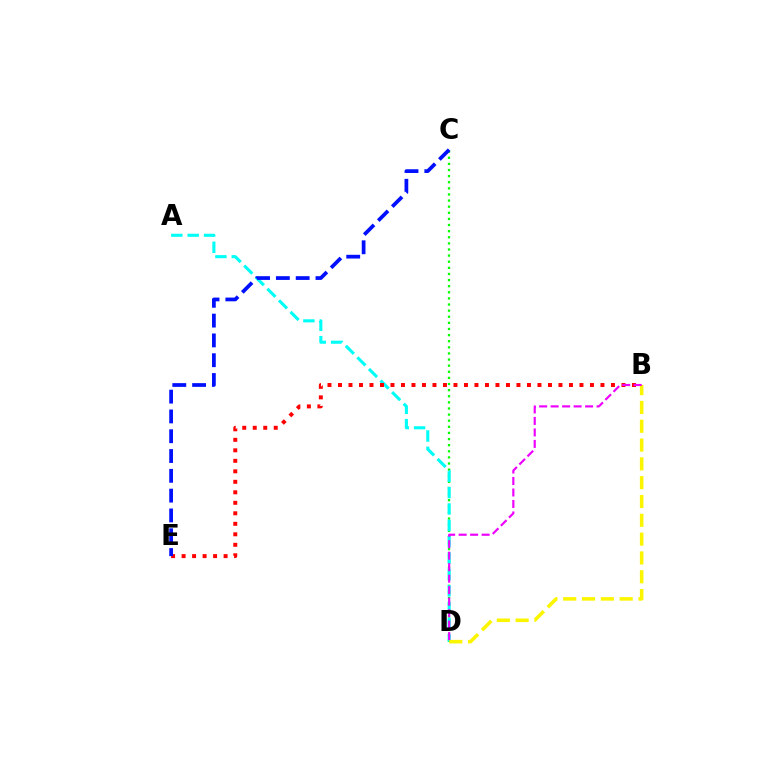{('C', 'D'): [{'color': '#08ff00', 'line_style': 'dotted', 'thickness': 1.66}], ('A', 'D'): [{'color': '#00fff6', 'line_style': 'dashed', 'thickness': 2.22}], ('B', 'D'): [{'color': '#fcf500', 'line_style': 'dashed', 'thickness': 2.56}, {'color': '#ee00ff', 'line_style': 'dashed', 'thickness': 1.56}], ('B', 'E'): [{'color': '#ff0000', 'line_style': 'dotted', 'thickness': 2.85}], ('C', 'E'): [{'color': '#0010ff', 'line_style': 'dashed', 'thickness': 2.69}]}